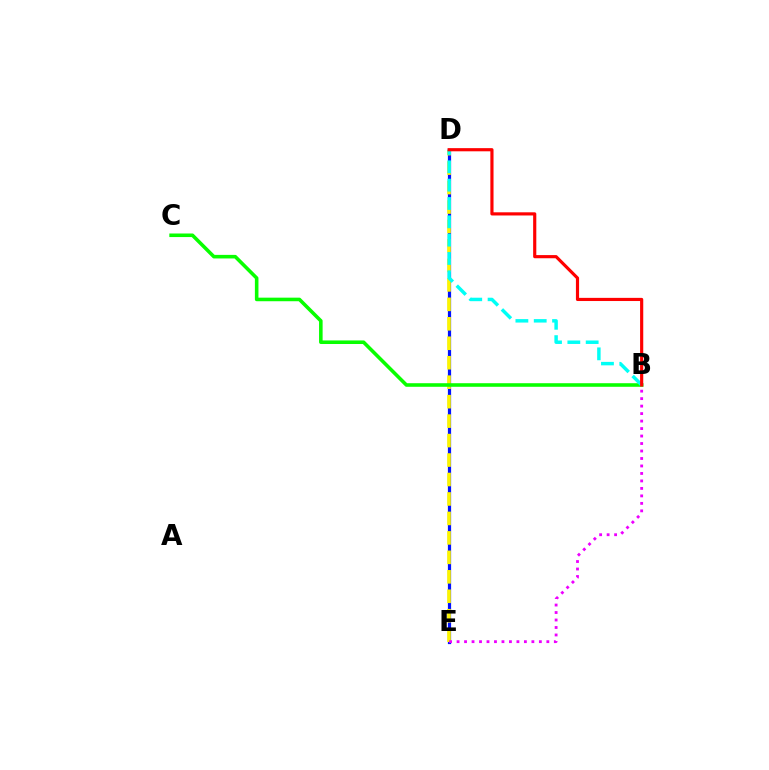{('D', 'E'): [{'color': '#0010ff', 'line_style': 'solid', 'thickness': 2.31}, {'color': '#fcf500', 'line_style': 'dashed', 'thickness': 2.64}], ('B', 'C'): [{'color': '#08ff00', 'line_style': 'solid', 'thickness': 2.57}], ('B', 'E'): [{'color': '#ee00ff', 'line_style': 'dotted', 'thickness': 2.03}], ('B', 'D'): [{'color': '#00fff6', 'line_style': 'dashed', 'thickness': 2.49}, {'color': '#ff0000', 'line_style': 'solid', 'thickness': 2.28}]}